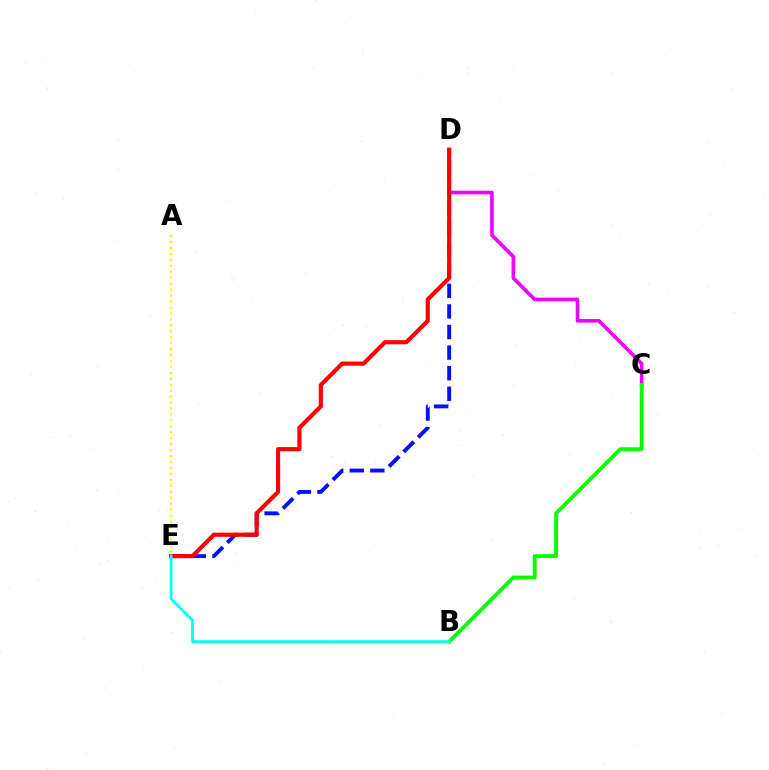{('D', 'E'): [{'color': '#0010ff', 'line_style': 'dashed', 'thickness': 2.8}, {'color': '#ff0000', 'line_style': 'solid', 'thickness': 2.99}], ('C', 'D'): [{'color': '#ee00ff', 'line_style': 'solid', 'thickness': 2.59}], ('A', 'E'): [{'color': '#fcf500', 'line_style': 'dotted', 'thickness': 1.62}], ('B', 'C'): [{'color': '#08ff00', 'line_style': 'solid', 'thickness': 2.75}], ('B', 'E'): [{'color': '#00fff6', 'line_style': 'solid', 'thickness': 2.03}]}